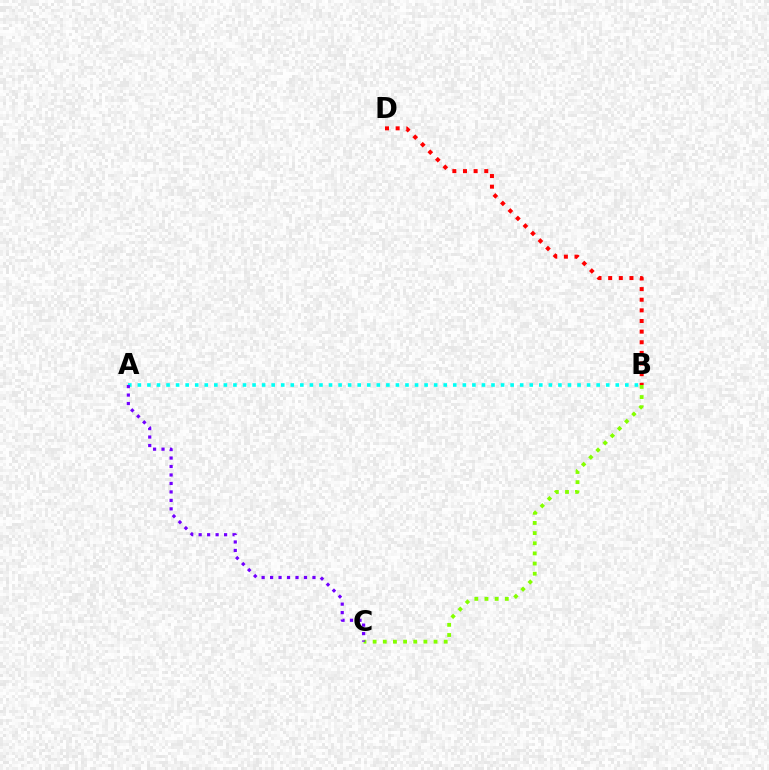{('B', 'C'): [{'color': '#84ff00', 'line_style': 'dotted', 'thickness': 2.76}], ('A', 'B'): [{'color': '#00fff6', 'line_style': 'dotted', 'thickness': 2.6}], ('A', 'C'): [{'color': '#7200ff', 'line_style': 'dotted', 'thickness': 2.3}], ('B', 'D'): [{'color': '#ff0000', 'line_style': 'dotted', 'thickness': 2.89}]}